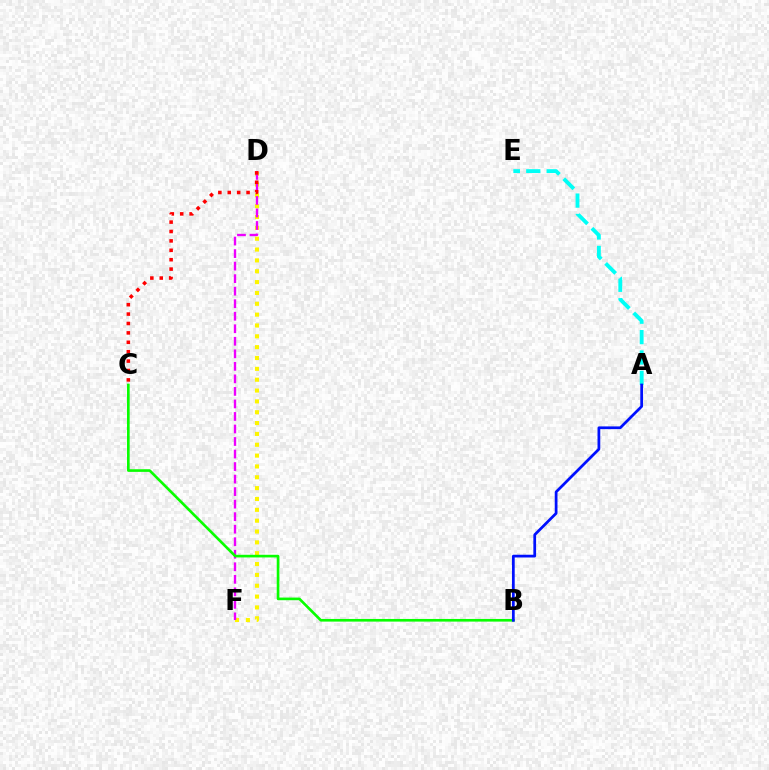{('D', 'F'): [{'color': '#fcf500', 'line_style': 'dotted', 'thickness': 2.95}, {'color': '#ee00ff', 'line_style': 'dashed', 'thickness': 1.7}], ('A', 'E'): [{'color': '#00fff6', 'line_style': 'dashed', 'thickness': 2.77}], ('C', 'D'): [{'color': '#ff0000', 'line_style': 'dotted', 'thickness': 2.55}], ('B', 'C'): [{'color': '#08ff00', 'line_style': 'solid', 'thickness': 1.91}], ('A', 'B'): [{'color': '#0010ff', 'line_style': 'solid', 'thickness': 1.98}]}